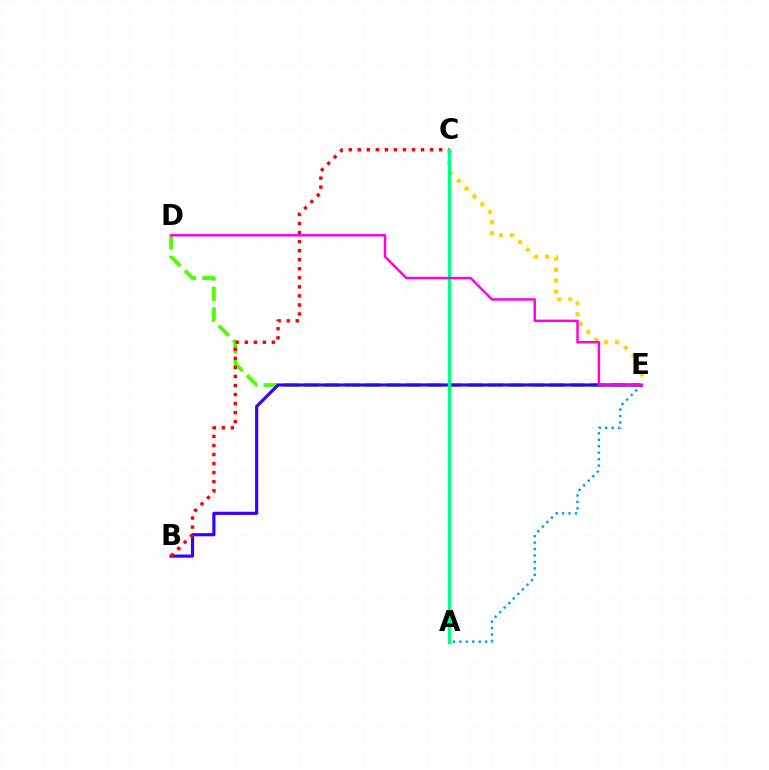{('A', 'E'): [{'color': '#009eff', 'line_style': 'dotted', 'thickness': 1.75}], ('D', 'E'): [{'color': '#4fff00', 'line_style': 'dashed', 'thickness': 2.78}, {'color': '#ff00ed', 'line_style': 'solid', 'thickness': 1.77}], ('B', 'E'): [{'color': '#3700ff', 'line_style': 'solid', 'thickness': 2.28}], ('B', 'C'): [{'color': '#ff0000', 'line_style': 'dotted', 'thickness': 2.46}], ('C', 'E'): [{'color': '#ffd500', 'line_style': 'dotted', 'thickness': 2.99}], ('A', 'C'): [{'color': '#00ff86', 'line_style': 'solid', 'thickness': 2.46}]}